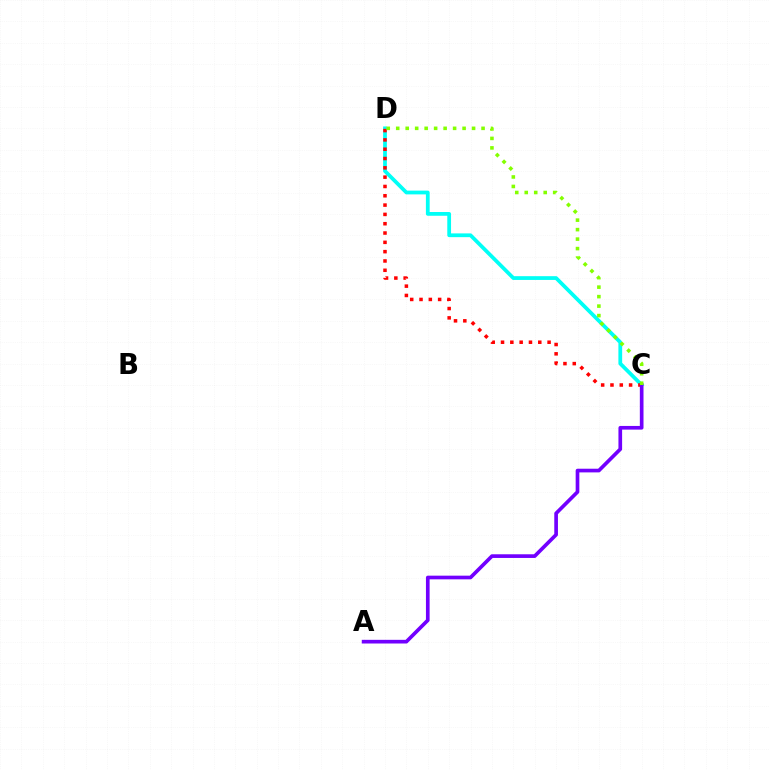{('C', 'D'): [{'color': '#00fff6', 'line_style': 'solid', 'thickness': 2.71}, {'color': '#ff0000', 'line_style': 'dotted', 'thickness': 2.53}, {'color': '#84ff00', 'line_style': 'dotted', 'thickness': 2.58}], ('A', 'C'): [{'color': '#7200ff', 'line_style': 'solid', 'thickness': 2.64}]}